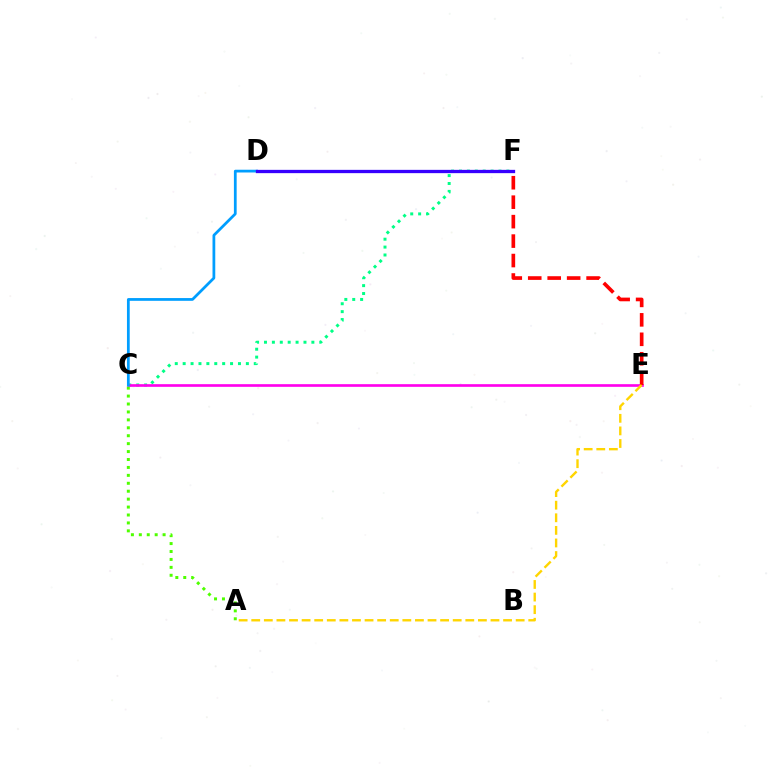{('C', 'F'): [{'color': '#00ff86', 'line_style': 'dotted', 'thickness': 2.15}], ('C', 'E'): [{'color': '#ff00ed', 'line_style': 'solid', 'thickness': 1.92}], ('A', 'C'): [{'color': '#4fff00', 'line_style': 'dotted', 'thickness': 2.15}], ('E', 'F'): [{'color': '#ff0000', 'line_style': 'dashed', 'thickness': 2.64}], ('A', 'E'): [{'color': '#ffd500', 'line_style': 'dashed', 'thickness': 1.71}], ('C', 'D'): [{'color': '#009eff', 'line_style': 'solid', 'thickness': 1.98}], ('D', 'F'): [{'color': '#3700ff', 'line_style': 'solid', 'thickness': 2.37}]}